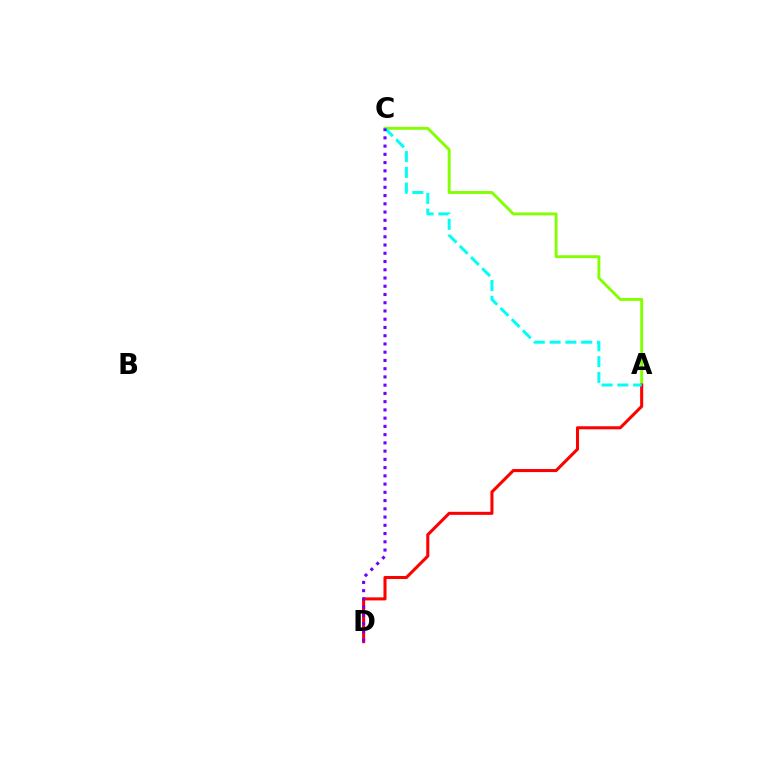{('A', 'C'): [{'color': '#84ff00', 'line_style': 'solid', 'thickness': 2.09}, {'color': '#00fff6', 'line_style': 'dashed', 'thickness': 2.15}], ('A', 'D'): [{'color': '#ff0000', 'line_style': 'solid', 'thickness': 2.2}], ('C', 'D'): [{'color': '#7200ff', 'line_style': 'dotted', 'thickness': 2.24}]}